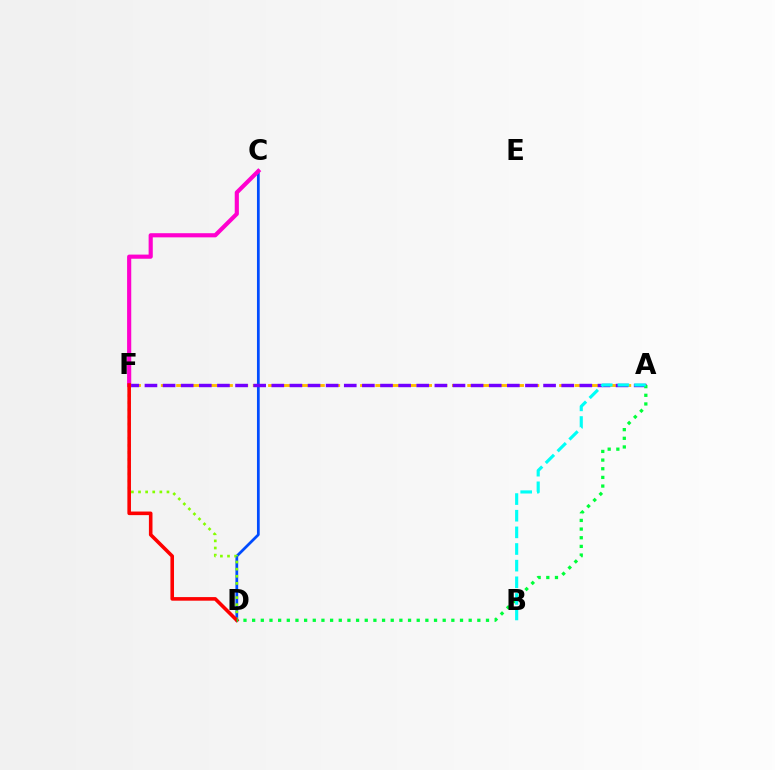{('C', 'D'): [{'color': '#004bff', 'line_style': 'solid', 'thickness': 1.98}], ('A', 'F'): [{'color': '#ffbd00', 'line_style': 'dashed', 'thickness': 2.08}, {'color': '#7200ff', 'line_style': 'dashed', 'thickness': 2.46}], ('C', 'F'): [{'color': '#ff00cf', 'line_style': 'solid', 'thickness': 2.99}], ('D', 'F'): [{'color': '#84ff00', 'line_style': 'dotted', 'thickness': 1.93}, {'color': '#ff0000', 'line_style': 'solid', 'thickness': 2.58}], ('A', 'D'): [{'color': '#00ff39', 'line_style': 'dotted', 'thickness': 2.35}], ('A', 'B'): [{'color': '#00fff6', 'line_style': 'dashed', 'thickness': 2.26}]}